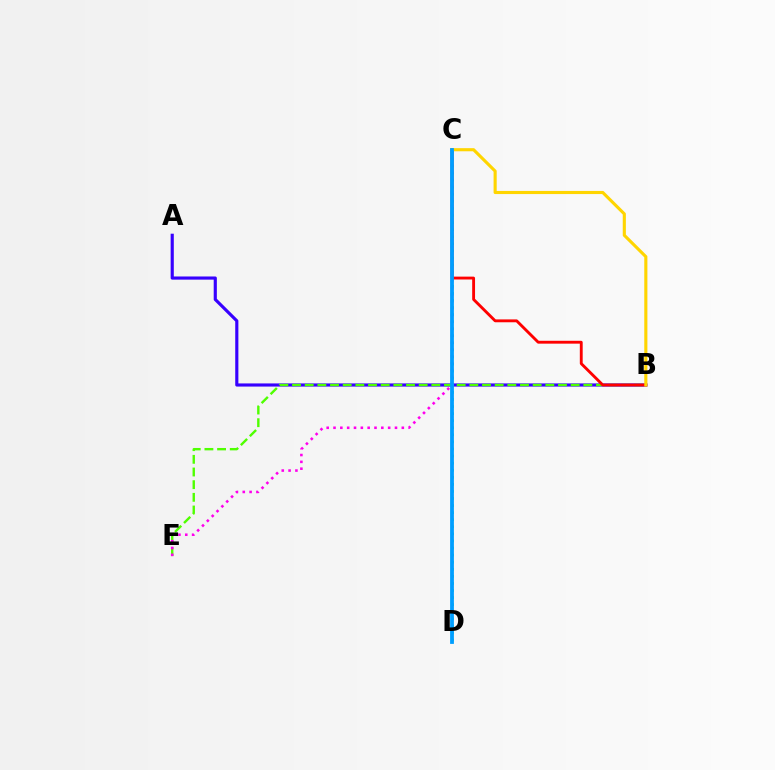{('A', 'B'): [{'color': '#3700ff', 'line_style': 'solid', 'thickness': 2.27}], ('B', 'E'): [{'color': '#4fff00', 'line_style': 'dashed', 'thickness': 1.72}], ('C', 'D'): [{'color': '#00ff86', 'line_style': 'dotted', 'thickness': 1.92}, {'color': '#009eff', 'line_style': 'solid', 'thickness': 2.73}], ('B', 'C'): [{'color': '#ff0000', 'line_style': 'solid', 'thickness': 2.06}, {'color': '#ffd500', 'line_style': 'solid', 'thickness': 2.24}], ('C', 'E'): [{'color': '#ff00ed', 'line_style': 'dotted', 'thickness': 1.86}]}